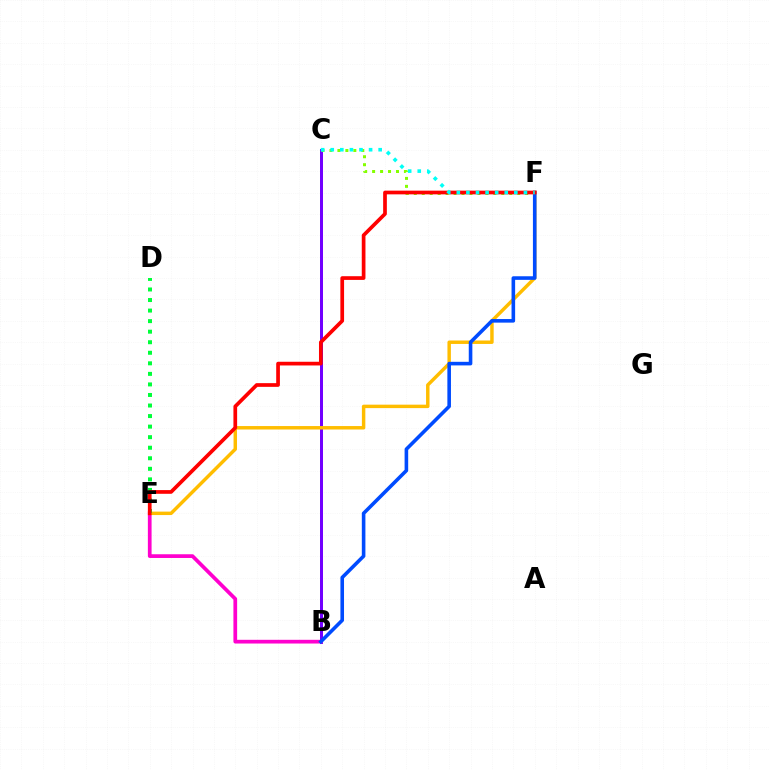{('B', 'C'): [{'color': '#7200ff', 'line_style': 'solid', 'thickness': 2.16}], ('B', 'E'): [{'color': '#ff00cf', 'line_style': 'solid', 'thickness': 2.68}], ('C', 'F'): [{'color': '#84ff00', 'line_style': 'dotted', 'thickness': 2.16}, {'color': '#00fff6', 'line_style': 'dotted', 'thickness': 2.6}], ('E', 'F'): [{'color': '#ffbd00', 'line_style': 'solid', 'thickness': 2.48}, {'color': '#ff0000', 'line_style': 'solid', 'thickness': 2.67}], ('B', 'F'): [{'color': '#004bff', 'line_style': 'solid', 'thickness': 2.59}], ('D', 'E'): [{'color': '#00ff39', 'line_style': 'dotted', 'thickness': 2.87}]}